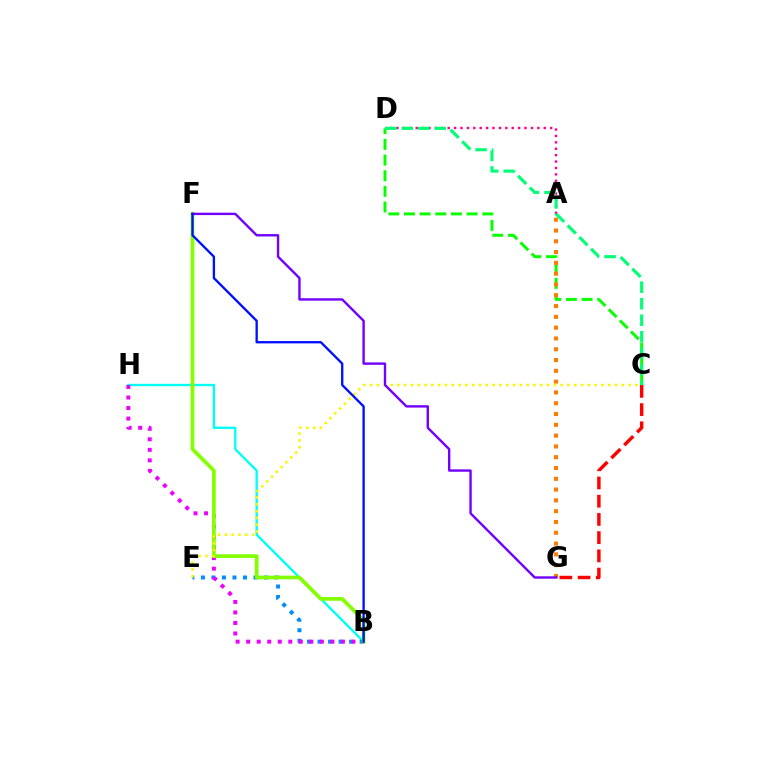{('A', 'D'): [{'color': '#ff0094', 'line_style': 'dotted', 'thickness': 1.74}], ('C', 'D'): [{'color': '#08ff00', 'line_style': 'dashed', 'thickness': 2.13}, {'color': '#00ff74', 'line_style': 'dashed', 'thickness': 2.25}], ('B', 'H'): [{'color': '#00fff6', 'line_style': 'solid', 'thickness': 1.68}, {'color': '#ee00ff', 'line_style': 'dotted', 'thickness': 2.86}], ('C', 'G'): [{'color': '#ff0000', 'line_style': 'dashed', 'thickness': 2.48}], ('B', 'E'): [{'color': '#008cff', 'line_style': 'dotted', 'thickness': 2.86}], ('A', 'G'): [{'color': '#ff7c00', 'line_style': 'dotted', 'thickness': 2.93}], ('B', 'F'): [{'color': '#84ff00', 'line_style': 'solid', 'thickness': 2.68}, {'color': '#0010ff', 'line_style': 'solid', 'thickness': 1.68}], ('C', 'E'): [{'color': '#fcf500', 'line_style': 'dotted', 'thickness': 1.85}], ('F', 'G'): [{'color': '#7200ff', 'line_style': 'solid', 'thickness': 1.72}]}